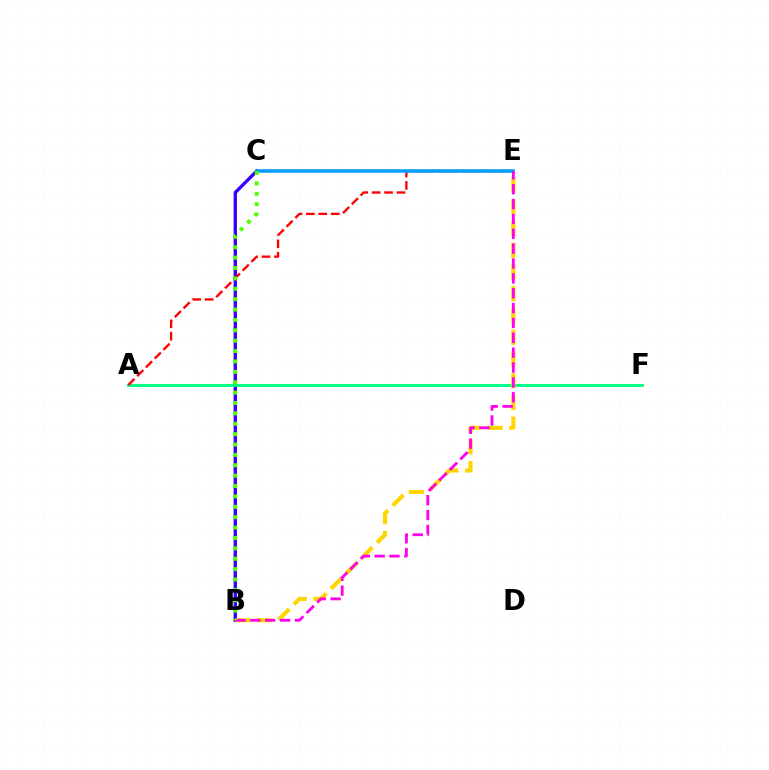{('B', 'C'): [{'color': '#3700ff', 'line_style': 'solid', 'thickness': 2.42}, {'color': '#4fff00', 'line_style': 'dotted', 'thickness': 2.82}], ('A', 'F'): [{'color': '#00ff86', 'line_style': 'solid', 'thickness': 2.1}], ('A', 'E'): [{'color': '#ff0000', 'line_style': 'dashed', 'thickness': 1.69}], ('B', 'E'): [{'color': '#ffd500', 'line_style': 'dashed', 'thickness': 2.95}, {'color': '#ff00ed', 'line_style': 'dashed', 'thickness': 2.02}], ('C', 'E'): [{'color': '#009eff', 'line_style': 'solid', 'thickness': 2.55}]}